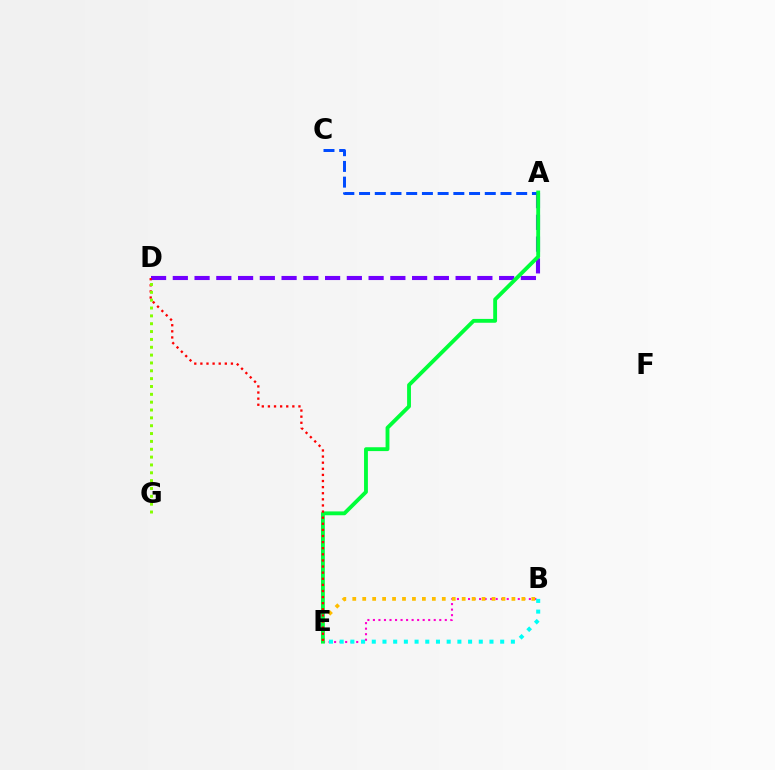{('A', 'C'): [{'color': '#004bff', 'line_style': 'dashed', 'thickness': 2.13}], ('A', 'D'): [{'color': '#7200ff', 'line_style': 'dashed', 'thickness': 2.96}], ('B', 'E'): [{'color': '#ff00cf', 'line_style': 'dotted', 'thickness': 1.5}, {'color': '#ffbd00', 'line_style': 'dotted', 'thickness': 2.7}, {'color': '#00fff6', 'line_style': 'dotted', 'thickness': 2.91}], ('A', 'E'): [{'color': '#00ff39', 'line_style': 'solid', 'thickness': 2.77}], ('D', 'E'): [{'color': '#ff0000', 'line_style': 'dotted', 'thickness': 1.66}], ('D', 'G'): [{'color': '#84ff00', 'line_style': 'dotted', 'thickness': 2.13}]}